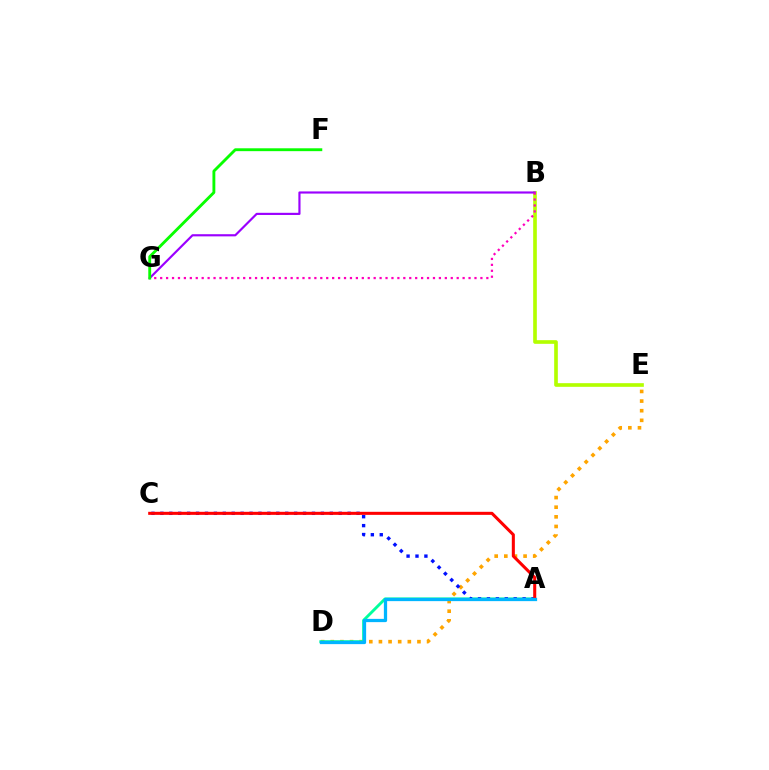{('D', 'E'): [{'color': '#ffa500', 'line_style': 'dotted', 'thickness': 2.62}], ('A', 'D'): [{'color': '#00ff9d', 'line_style': 'solid', 'thickness': 2.07}, {'color': '#00b5ff', 'line_style': 'solid', 'thickness': 2.34}], ('A', 'C'): [{'color': '#0010ff', 'line_style': 'dotted', 'thickness': 2.42}, {'color': '#ff0000', 'line_style': 'solid', 'thickness': 2.2}], ('B', 'E'): [{'color': '#b3ff00', 'line_style': 'solid', 'thickness': 2.63}], ('B', 'G'): [{'color': '#9b00ff', 'line_style': 'solid', 'thickness': 1.56}, {'color': '#ff00bd', 'line_style': 'dotted', 'thickness': 1.61}], ('F', 'G'): [{'color': '#08ff00', 'line_style': 'solid', 'thickness': 2.07}]}